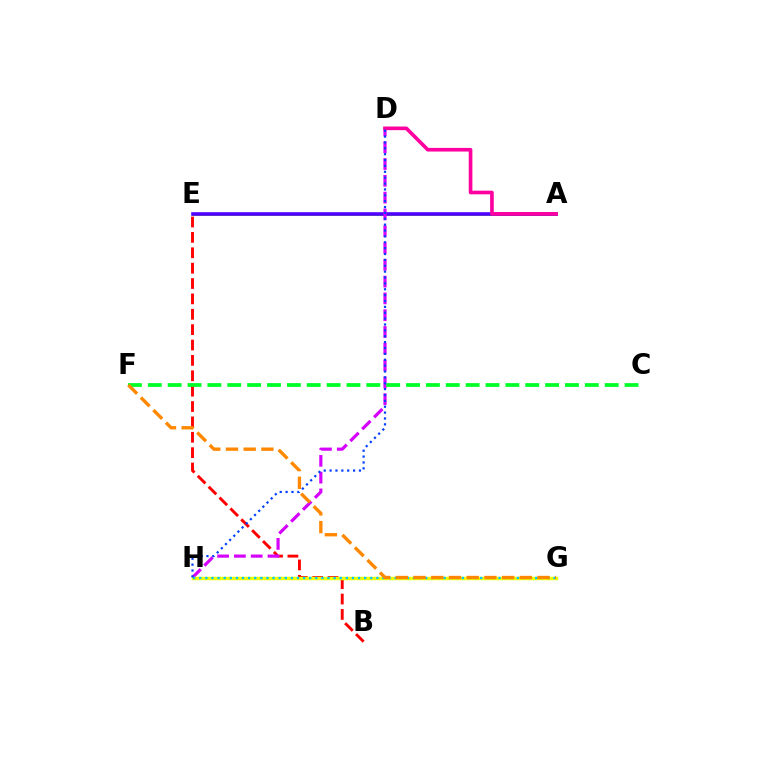{('B', 'E'): [{'color': '#ff0000', 'line_style': 'dashed', 'thickness': 2.09}], ('G', 'H'): [{'color': '#00ffaf', 'line_style': 'solid', 'thickness': 2.09}, {'color': '#eeff00', 'line_style': 'solid', 'thickness': 2.47}, {'color': '#00c7ff', 'line_style': 'dotted', 'thickness': 1.66}], ('A', 'E'): [{'color': '#66ff00', 'line_style': 'solid', 'thickness': 2.04}, {'color': '#4f00ff', 'line_style': 'solid', 'thickness': 2.59}], ('D', 'H'): [{'color': '#d600ff', 'line_style': 'dashed', 'thickness': 2.28}, {'color': '#003fff', 'line_style': 'dotted', 'thickness': 1.6}], ('A', 'D'): [{'color': '#ff00a0', 'line_style': 'solid', 'thickness': 2.63}], ('C', 'F'): [{'color': '#00ff27', 'line_style': 'dashed', 'thickness': 2.7}], ('F', 'G'): [{'color': '#ff8800', 'line_style': 'dashed', 'thickness': 2.41}]}